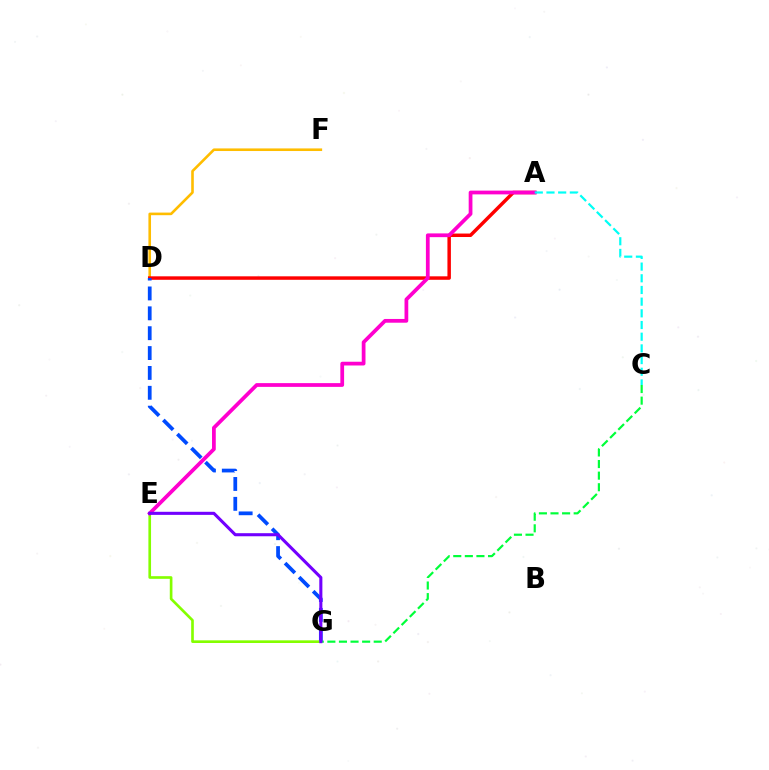{('C', 'G'): [{'color': '#00ff39', 'line_style': 'dashed', 'thickness': 1.57}], ('D', 'F'): [{'color': '#ffbd00', 'line_style': 'solid', 'thickness': 1.88}], ('A', 'D'): [{'color': '#ff0000', 'line_style': 'solid', 'thickness': 2.5}], ('D', 'G'): [{'color': '#004bff', 'line_style': 'dashed', 'thickness': 2.7}], ('E', 'G'): [{'color': '#84ff00', 'line_style': 'solid', 'thickness': 1.91}, {'color': '#7200ff', 'line_style': 'solid', 'thickness': 2.22}], ('A', 'E'): [{'color': '#ff00cf', 'line_style': 'solid', 'thickness': 2.7}], ('A', 'C'): [{'color': '#00fff6', 'line_style': 'dashed', 'thickness': 1.59}]}